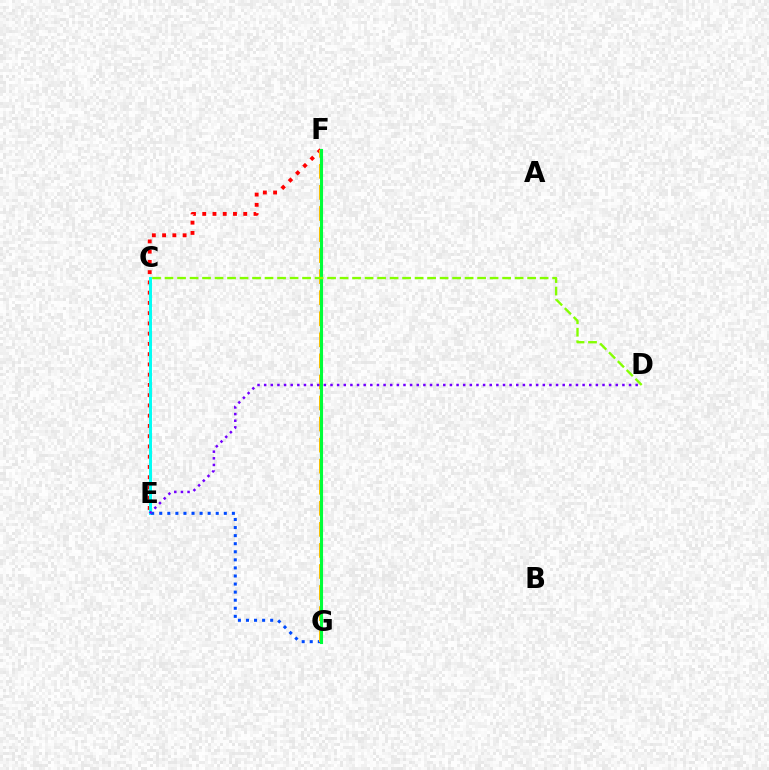{('E', 'F'): [{'color': '#ff0000', 'line_style': 'dotted', 'thickness': 2.79}], ('F', 'G'): [{'color': '#ff00cf', 'line_style': 'dashed', 'thickness': 1.95}, {'color': '#ffbd00', 'line_style': 'dashed', 'thickness': 2.86}, {'color': '#00ff39', 'line_style': 'solid', 'thickness': 2.23}], ('C', 'E'): [{'color': '#00fff6', 'line_style': 'solid', 'thickness': 2.13}], ('E', 'G'): [{'color': '#004bff', 'line_style': 'dotted', 'thickness': 2.19}], ('C', 'D'): [{'color': '#84ff00', 'line_style': 'dashed', 'thickness': 1.7}], ('D', 'E'): [{'color': '#7200ff', 'line_style': 'dotted', 'thickness': 1.8}]}